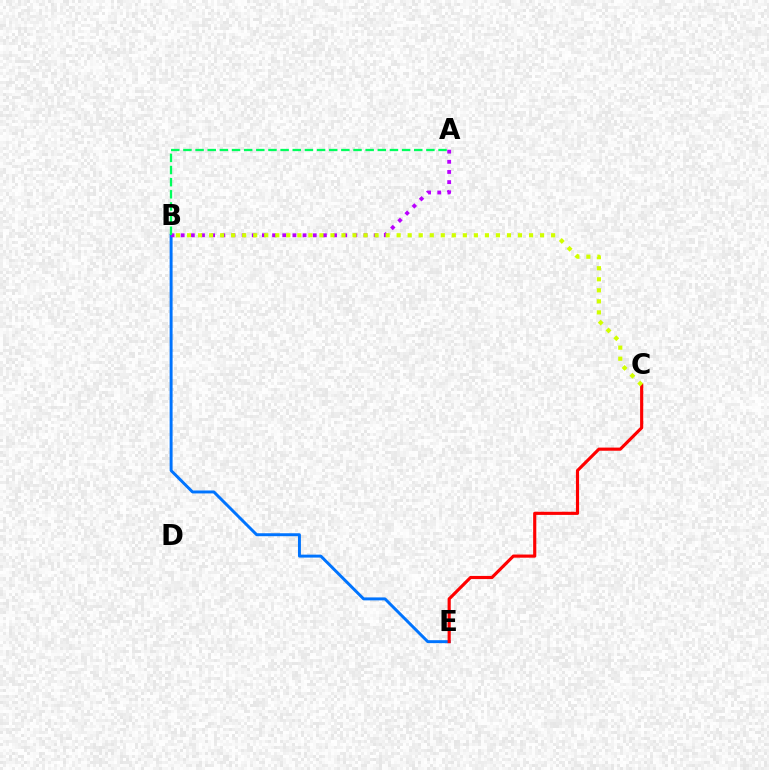{('B', 'E'): [{'color': '#0074ff', 'line_style': 'solid', 'thickness': 2.13}], ('A', 'B'): [{'color': '#b900ff', 'line_style': 'dotted', 'thickness': 2.76}, {'color': '#00ff5c', 'line_style': 'dashed', 'thickness': 1.65}], ('C', 'E'): [{'color': '#ff0000', 'line_style': 'solid', 'thickness': 2.27}], ('B', 'C'): [{'color': '#d1ff00', 'line_style': 'dotted', 'thickness': 3.0}]}